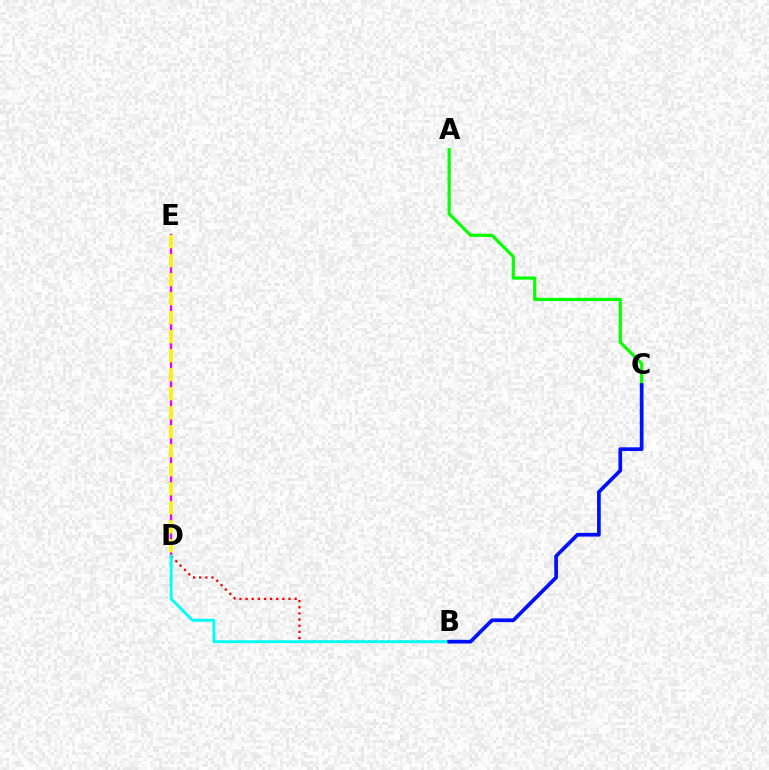{('D', 'E'): [{'color': '#ee00ff', 'line_style': 'solid', 'thickness': 1.68}, {'color': '#fcf500', 'line_style': 'dashed', 'thickness': 2.58}], ('B', 'D'): [{'color': '#ff0000', 'line_style': 'dotted', 'thickness': 1.67}, {'color': '#00fff6', 'line_style': 'solid', 'thickness': 2.08}], ('A', 'C'): [{'color': '#08ff00', 'line_style': 'solid', 'thickness': 2.29}], ('B', 'C'): [{'color': '#0010ff', 'line_style': 'solid', 'thickness': 2.68}]}